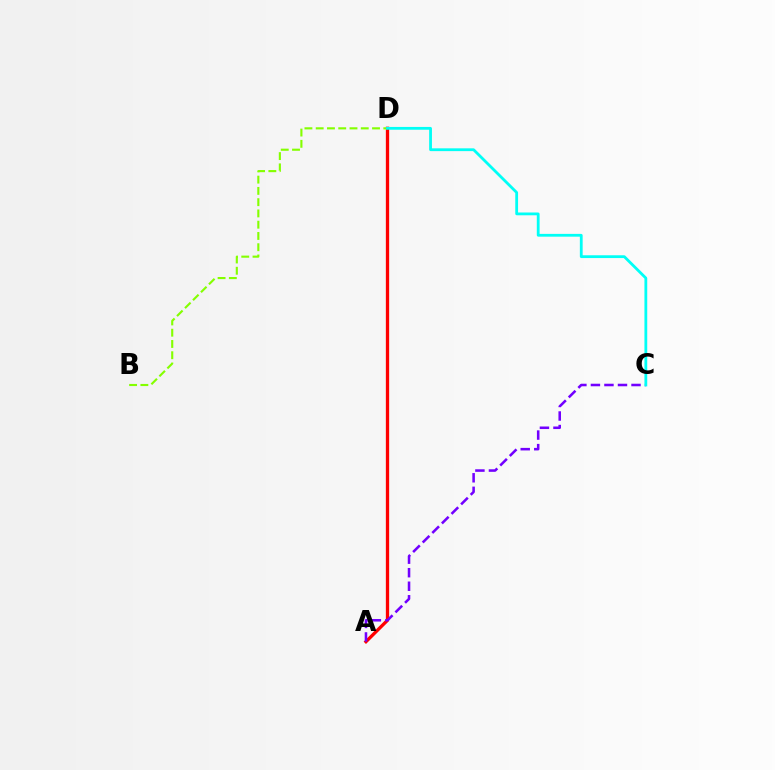{('A', 'D'): [{'color': '#ff0000', 'line_style': 'solid', 'thickness': 2.37}], ('B', 'D'): [{'color': '#84ff00', 'line_style': 'dashed', 'thickness': 1.53}], ('A', 'C'): [{'color': '#7200ff', 'line_style': 'dashed', 'thickness': 1.84}], ('C', 'D'): [{'color': '#00fff6', 'line_style': 'solid', 'thickness': 2.01}]}